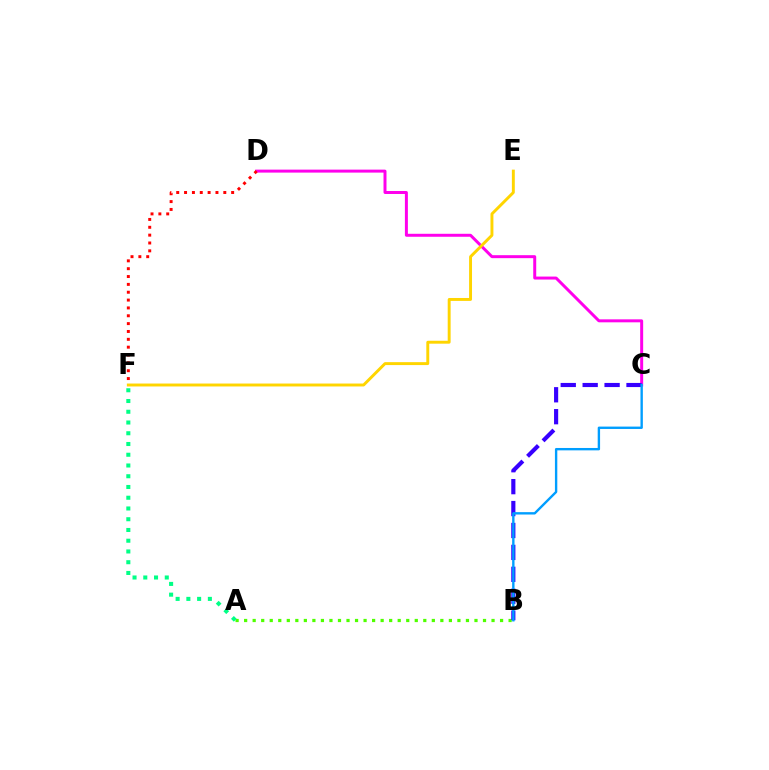{('C', 'D'): [{'color': '#ff00ed', 'line_style': 'solid', 'thickness': 2.14}], ('A', 'B'): [{'color': '#4fff00', 'line_style': 'dotted', 'thickness': 2.32}], ('B', 'C'): [{'color': '#3700ff', 'line_style': 'dashed', 'thickness': 2.98}, {'color': '#009eff', 'line_style': 'solid', 'thickness': 1.71}], ('D', 'F'): [{'color': '#ff0000', 'line_style': 'dotted', 'thickness': 2.13}], ('E', 'F'): [{'color': '#ffd500', 'line_style': 'solid', 'thickness': 2.11}], ('A', 'F'): [{'color': '#00ff86', 'line_style': 'dotted', 'thickness': 2.92}]}